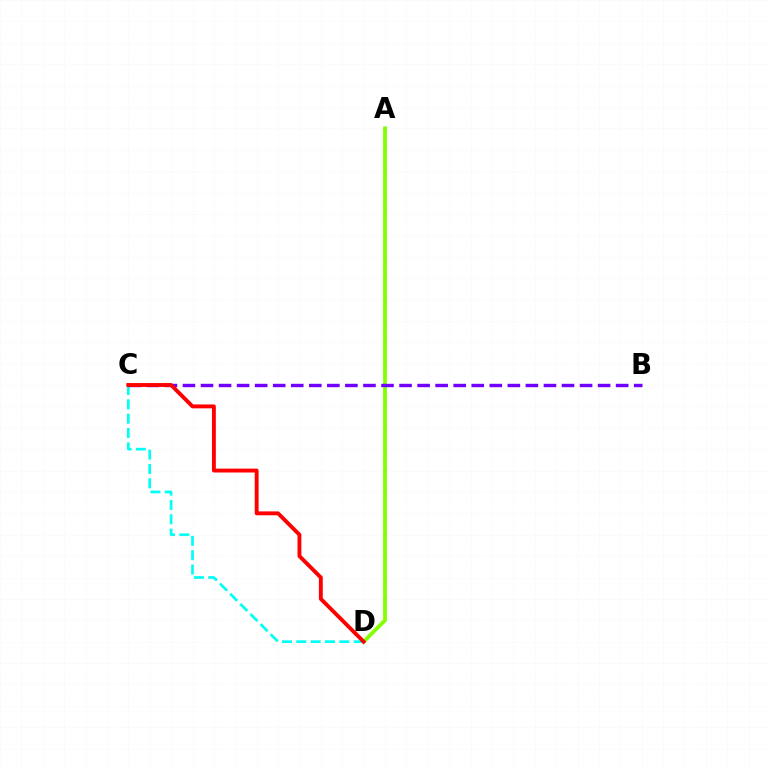{('C', 'D'): [{'color': '#00fff6', 'line_style': 'dashed', 'thickness': 1.95}, {'color': '#ff0000', 'line_style': 'solid', 'thickness': 2.79}], ('A', 'D'): [{'color': '#84ff00', 'line_style': 'solid', 'thickness': 2.73}], ('B', 'C'): [{'color': '#7200ff', 'line_style': 'dashed', 'thickness': 2.45}]}